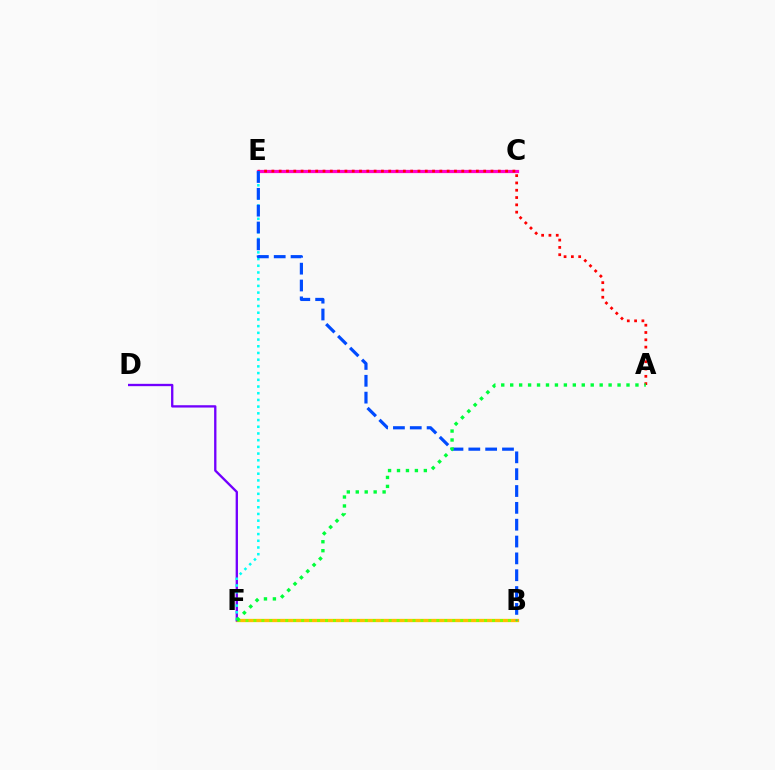{('B', 'F'): [{'color': '#ffbd00', 'line_style': 'solid', 'thickness': 2.37}, {'color': '#84ff00', 'line_style': 'dotted', 'thickness': 2.16}], ('D', 'F'): [{'color': '#7200ff', 'line_style': 'solid', 'thickness': 1.67}], ('C', 'E'): [{'color': '#ff00cf', 'line_style': 'solid', 'thickness': 2.32}], ('A', 'E'): [{'color': '#ff0000', 'line_style': 'dotted', 'thickness': 1.98}], ('E', 'F'): [{'color': '#00fff6', 'line_style': 'dotted', 'thickness': 1.82}], ('B', 'E'): [{'color': '#004bff', 'line_style': 'dashed', 'thickness': 2.29}], ('A', 'F'): [{'color': '#00ff39', 'line_style': 'dotted', 'thickness': 2.43}]}